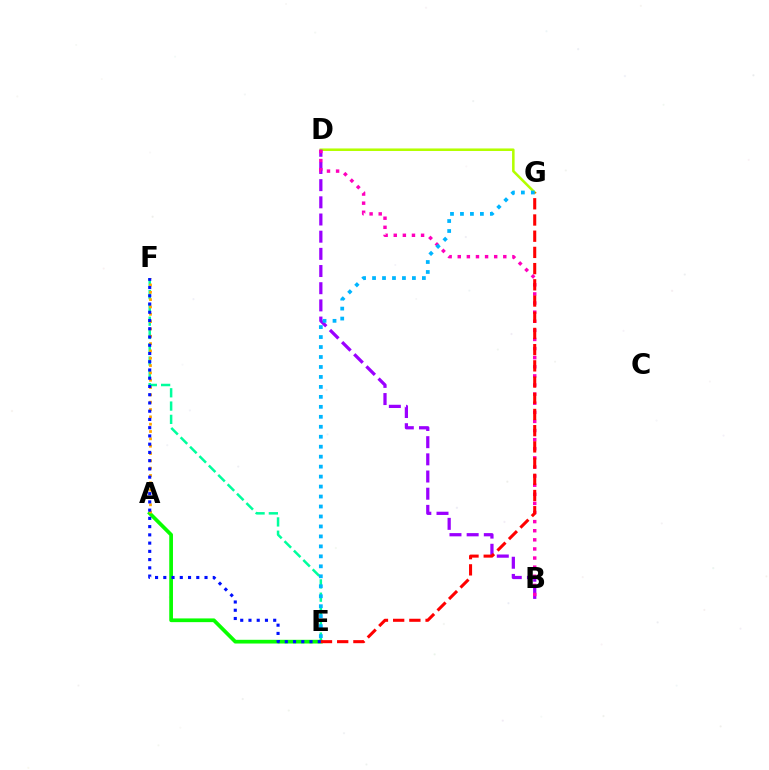{('E', 'F'): [{'color': '#00ff9d', 'line_style': 'dashed', 'thickness': 1.8}, {'color': '#0010ff', 'line_style': 'dotted', 'thickness': 2.24}], ('D', 'G'): [{'color': '#b3ff00', 'line_style': 'solid', 'thickness': 1.83}], ('A', 'E'): [{'color': '#08ff00', 'line_style': 'solid', 'thickness': 2.68}], ('B', 'D'): [{'color': '#9b00ff', 'line_style': 'dashed', 'thickness': 2.33}, {'color': '#ff00bd', 'line_style': 'dotted', 'thickness': 2.47}], ('E', 'G'): [{'color': '#ff0000', 'line_style': 'dashed', 'thickness': 2.2}, {'color': '#00b5ff', 'line_style': 'dotted', 'thickness': 2.71}], ('A', 'F'): [{'color': '#ffa500', 'line_style': 'dotted', 'thickness': 1.99}]}